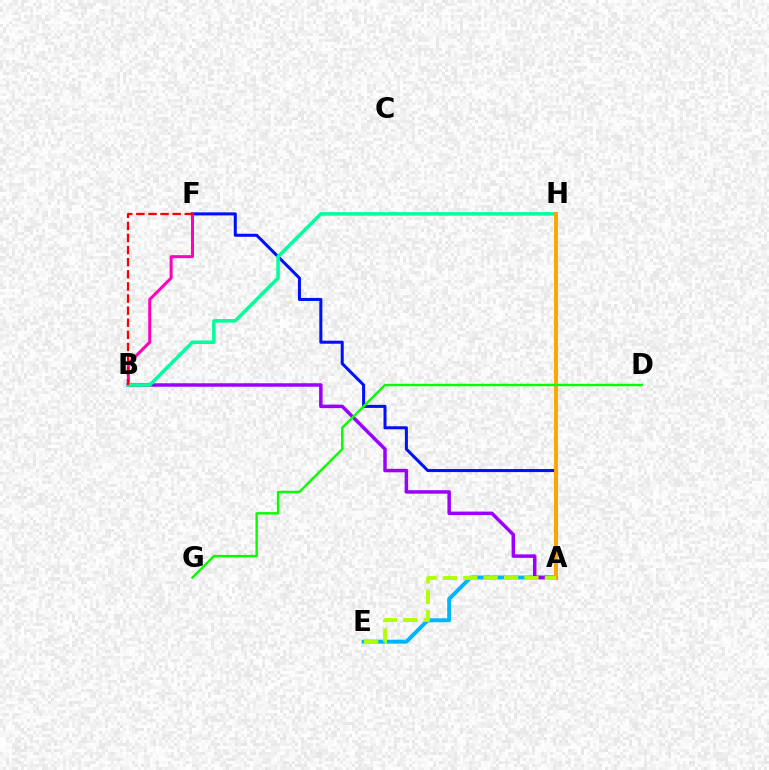{('A', 'E'): [{'color': '#00b5ff', 'line_style': 'solid', 'thickness': 2.84}, {'color': '#b3ff00', 'line_style': 'dashed', 'thickness': 2.77}], ('A', 'F'): [{'color': '#0010ff', 'line_style': 'solid', 'thickness': 2.19}], ('B', 'F'): [{'color': '#ff00bd', 'line_style': 'solid', 'thickness': 2.17}, {'color': '#ff0000', 'line_style': 'dashed', 'thickness': 1.64}], ('A', 'B'): [{'color': '#9b00ff', 'line_style': 'solid', 'thickness': 2.51}], ('B', 'H'): [{'color': '#00ff9d', 'line_style': 'solid', 'thickness': 2.54}], ('A', 'H'): [{'color': '#ffa500', 'line_style': 'solid', 'thickness': 2.82}], ('D', 'G'): [{'color': '#08ff00', 'line_style': 'solid', 'thickness': 1.75}]}